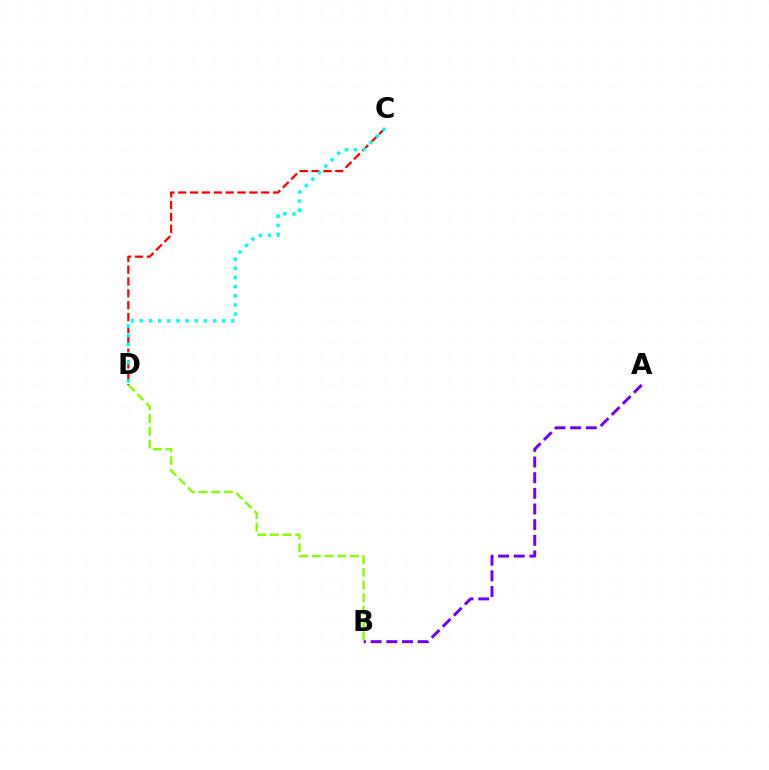{('C', 'D'): [{'color': '#ff0000', 'line_style': 'dashed', 'thickness': 1.61}, {'color': '#00fff6', 'line_style': 'dotted', 'thickness': 2.49}], ('A', 'B'): [{'color': '#7200ff', 'line_style': 'dashed', 'thickness': 2.13}], ('B', 'D'): [{'color': '#84ff00', 'line_style': 'dashed', 'thickness': 1.72}]}